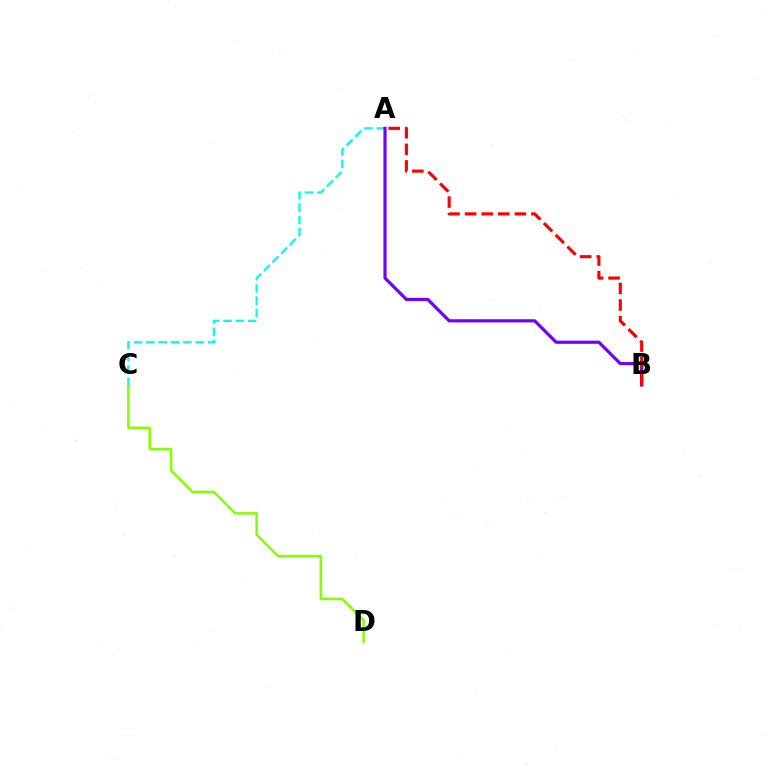{('C', 'D'): [{'color': '#84ff00', 'line_style': 'solid', 'thickness': 1.8}], ('A', 'C'): [{'color': '#00fff6', 'line_style': 'dashed', 'thickness': 1.67}], ('A', 'B'): [{'color': '#7200ff', 'line_style': 'solid', 'thickness': 2.29}, {'color': '#ff0000', 'line_style': 'dashed', 'thickness': 2.26}]}